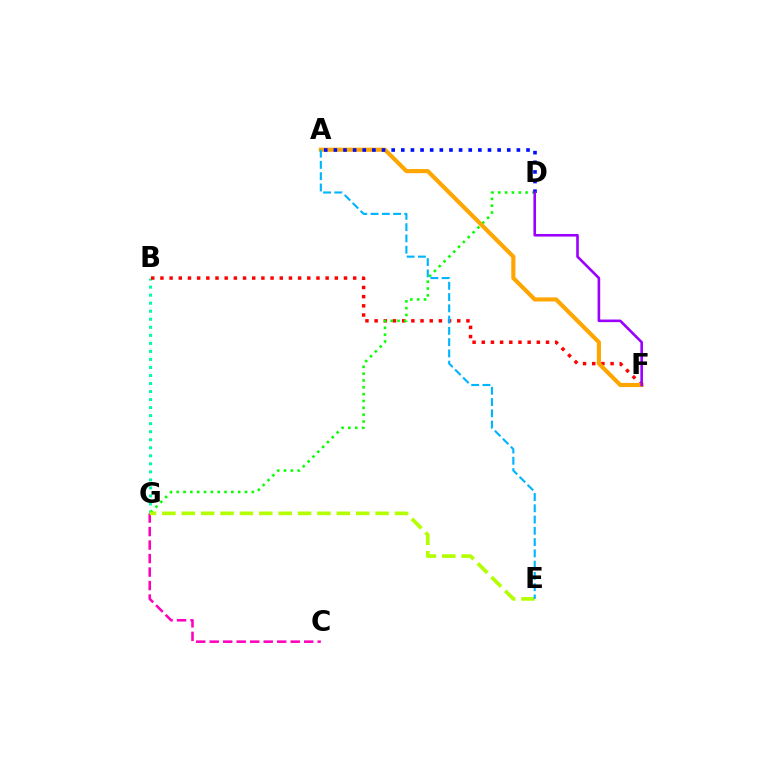{('C', 'G'): [{'color': '#ff00bd', 'line_style': 'dashed', 'thickness': 1.83}], ('B', 'G'): [{'color': '#00ff9d', 'line_style': 'dotted', 'thickness': 2.18}], ('B', 'F'): [{'color': '#ff0000', 'line_style': 'dotted', 'thickness': 2.49}], ('D', 'G'): [{'color': '#08ff00', 'line_style': 'dotted', 'thickness': 1.86}], ('E', 'G'): [{'color': '#b3ff00', 'line_style': 'dashed', 'thickness': 2.63}], ('A', 'F'): [{'color': '#ffa500', 'line_style': 'solid', 'thickness': 2.96}], ('A', 'D'): [{'color': '#0010ff', 'line_style': 'dotted', 'thickness': 2.62}], ('A', 'E'): [{'color': '#00b5ff', 'line_style': 'dashed', 'thickness': 1.53}], ('D', 'F'): [{'color': '#9b00ff', 'line_style': 'solid', 'thickness': 1.88}]}